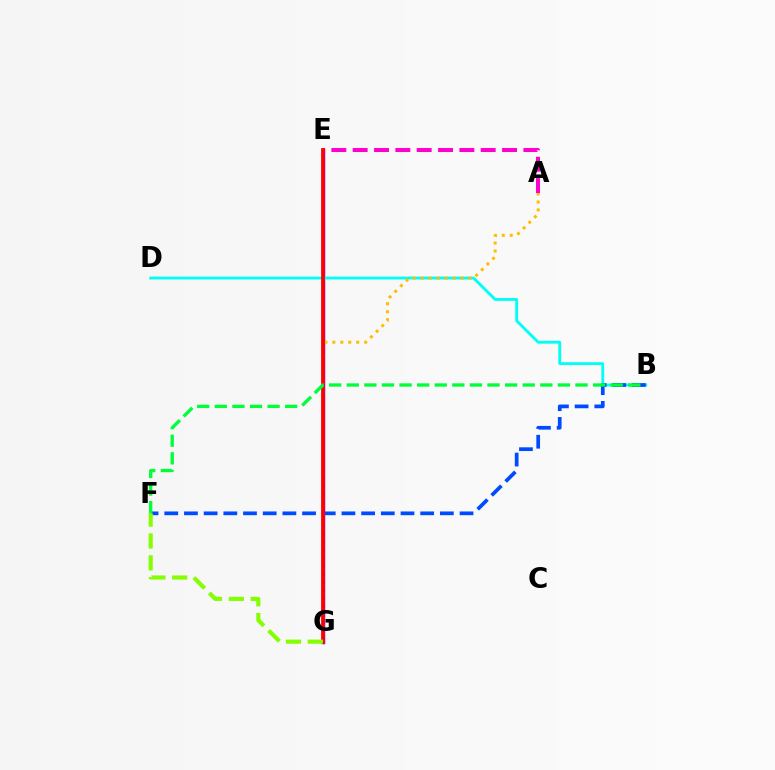{('E', 'G'): [{'color': '#7200ff', 'line_style': 'solid', 'thickness': 2.5}, {'color': '#ff0000', 'line_style': 'solid', 'thickness': 2.67}], ('B', 'D'): [{'color': '#00fff6', 'line_style': 'solid', 'thickness': 2.05}], ('B', 'F'): [{'color': '#004bff', 'line_style': 'dashed', 'thickness': 2.67}, {'color': '#00ff39', 'line_style': 'dashed', 'thickness': 2.39}], ('A', 'G'): [{'color': '#ffbd00', 'line_style': 'dotted', 'thickness': 2.16}], ('A', 'E'): [{'color': '#ff00cf', 'line_style': 'dashed', 'thickness': 2.9}], ('F', 'G'): [{'color': '#84ff00', 'line_style': 'dashed', 'thickness': 2.97}]}